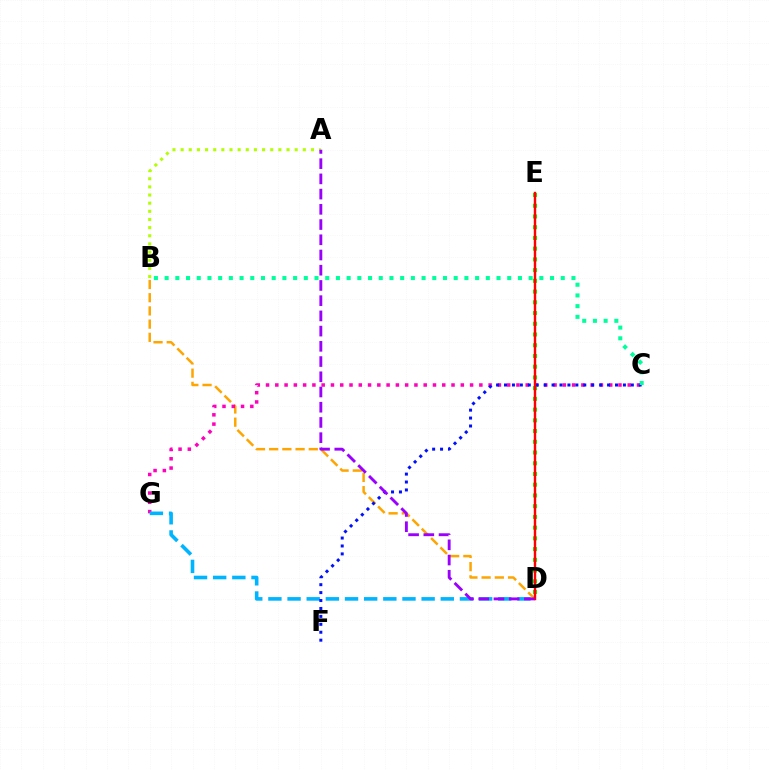{('B', 'D'): [{'color': '#ffa500', 'line_style': 'dashed', 'thickness': 1.79}], ('C', 'G'): [{'color': '#ff00bd', 'line_style': 'dotted', 'thickness': 2.52}], ('D', 'E'): [{'color': '#08ff00', 'line_style': 'dotted', 'thickness': 2.92}, {'color': '#ff0000', 'line_style': 'solid', 'thickness': 1.74}], ('A', 'B'): [{'color': '#b3ff00', 'line_style': 'dotted', 'thickness': 2.21}], ('D', 'G'): [{'color': '#00b5ff', 'line_style': 'dashed', 'thickness': 2.6}], ('C', 'F'): [{'color': '#0010ff', 'line_style': 'dotted', 'thickness': 2.15}], ('B', 'C'): [{'color': '#00ff9d', 'line_style': 'dotted', 'thickness': 2.91}], ('A', 'D'): [{'color': '#9b00ff', 'line_style': 'dashed', 'thickness': 2.07}]}